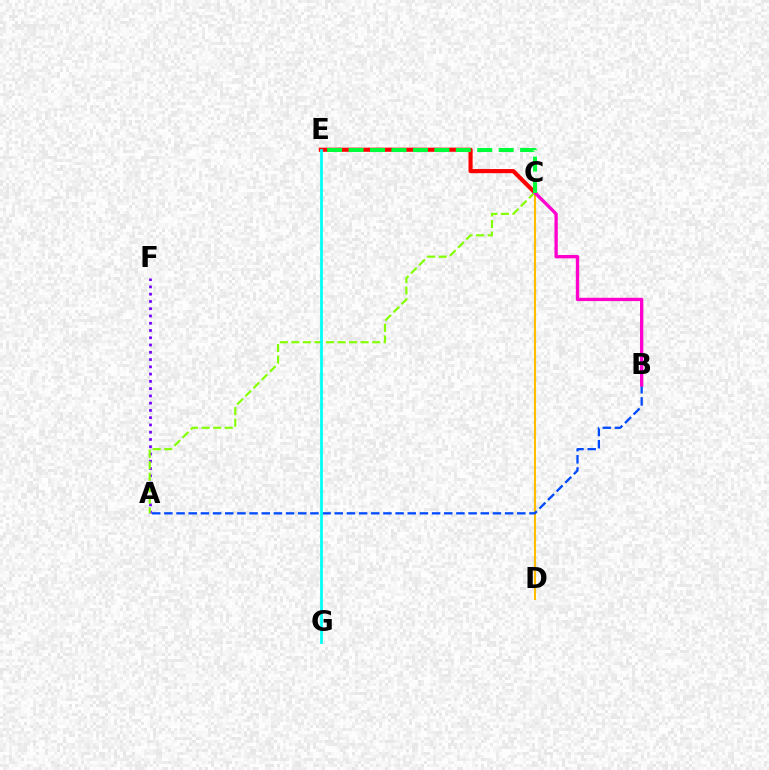{('C', 'E'): [{'color': '#ff0000', 'line_style': 'solid', 'thickness': 2.98}, {'color': '#00ff39', 'line_style': 'dashed', 'thickness': 2.91}], ('C', 'D'): [{'color': '#ffbd00', 'line_style': 'solid', 'thickness': 1.54}], ('A', 'F'): [{'color': '#7200ff', 'line_style': 'dotted', 'thickness': 1.97}], ('A', 'C'): [{'color': '#84ff00', 'line_style': 'dashed', 'thickness': 1.57}], ('A', 'B'): [{'color': '#004bff', 'line_style': 'dashed', 'thickness': 1.65}], ('E', 'G'): [{'color': '#00fff6', 'line_style': 'solid', 'thickness': 1.98}], ('B', 'C'): [{'color': '#ff00cf', 'line_style': 'solid', 'thickness': 2.39}]}